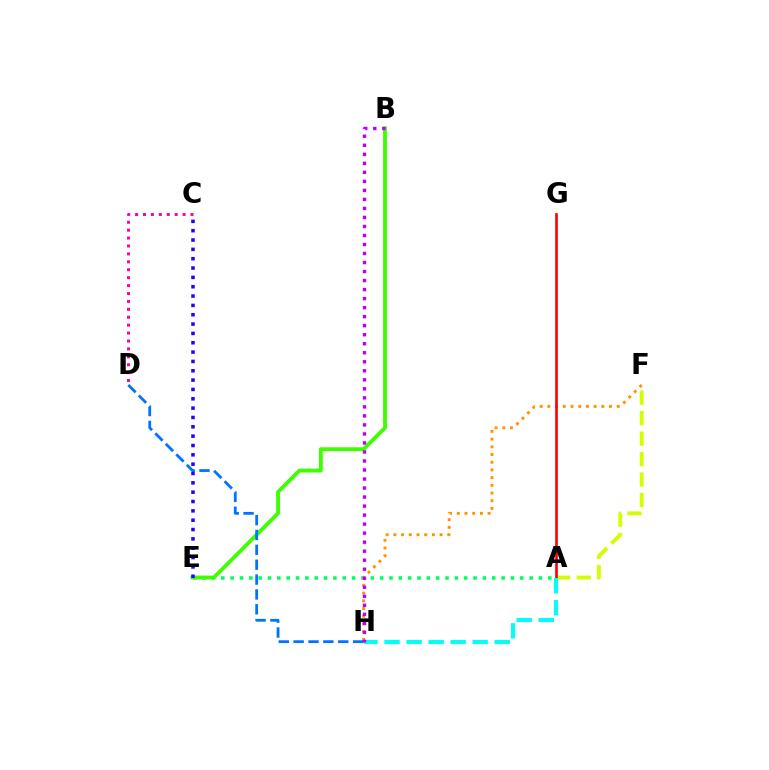{('A', 'F'): [{'color': '#d1ff00', 'line_style': 'dashed', 'thickness': 2.78}], ('A', 'E'): [{'color': '#00ff5c', 'line_style': 'dotted', 'thickness': 2.54}], ('B', 'E'): [{'color': '#3dff00', 'line_style': 'solid', 'thickness': 2.76}], ('F', 'H'): [{'color': '#ff9400', 'line_style': 'dotted', 'thickness': 2.09}], ('A', 'G'): [{'color': '#ff0000', 'line_style': 'solid', 'thickness': 1.91}], ('C', 'D'): [{'color': '#ff00ac', 'line_style': 'dotted', 'thickness': 2.15}], ('A', 'H'): [{'color': '#00fff6', 'line_style': 'dashed', 'thickness': 2.99}], ('D', 'H'): [{'color': '#0074ff', 'line_style': 'dashed', 'thickness': 2.02}], ('C', 'E'): [{'color': '#2500ff', 'line_style': 'dotted', 'thickness': 2.54}], ('B', 'H'): [{'color': '#b900ff', 'line_style': 'dotted', 'thickness': 2.45}]}